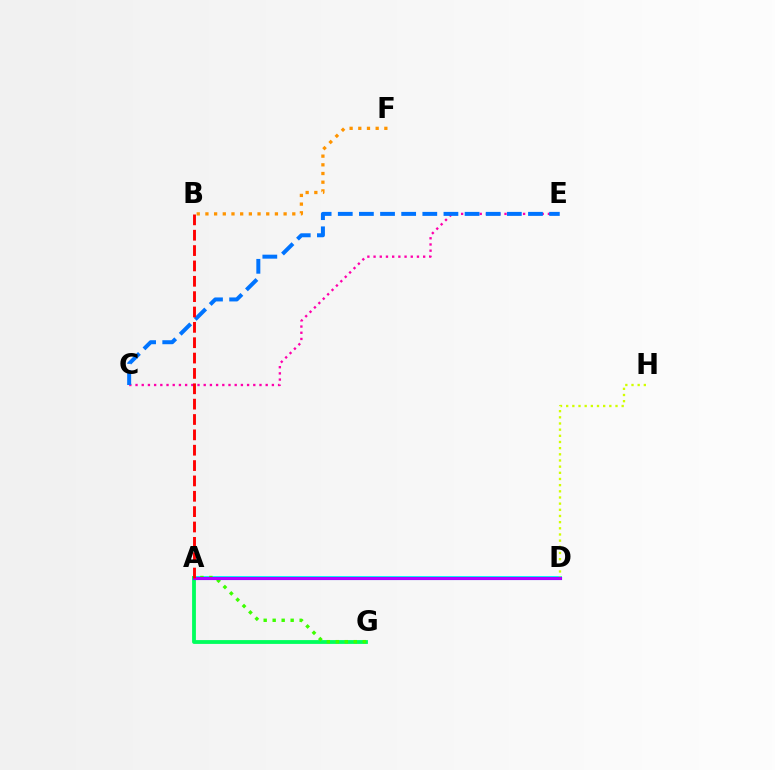{('A', 'D'): [{'color': '#00fff6', 'line_style': 'solid', 'thickness': 2.78}, {'color': '#2500ff', 'line_style': 'solid', 'thickness': 2.25}, {'color': '#b900ff', 'line_style': 'solid', 'thickness': 2.02}], ('B', 'F'): [{'color': '#ff9400', 'line_style': 'dotted', 'thickness': 2.36}], ('D', 'H'): [{'color': '#d1ff00', 'line_style': 'dotted', 'thickness': 1.68}], ('C', 'E'): [{'color': '#ff00ac', 'line_style': 'dotted', 'thickness': 1.68}, {'color': '#0074ff', 'line_style': 'dashed', 'thickness': 2.87}], ('A', 'G'): [{'color': '#00ff5c', 'line_style': 'solid', 'thickness': 2.75}, {'color': '#3dff00', 'line_style': 'dotted', 'thickness': 2.44}], ('A', 'B'): [{'color': '#ff0000', 'line_style': 'dashed', 'thickness': 2.09}]}